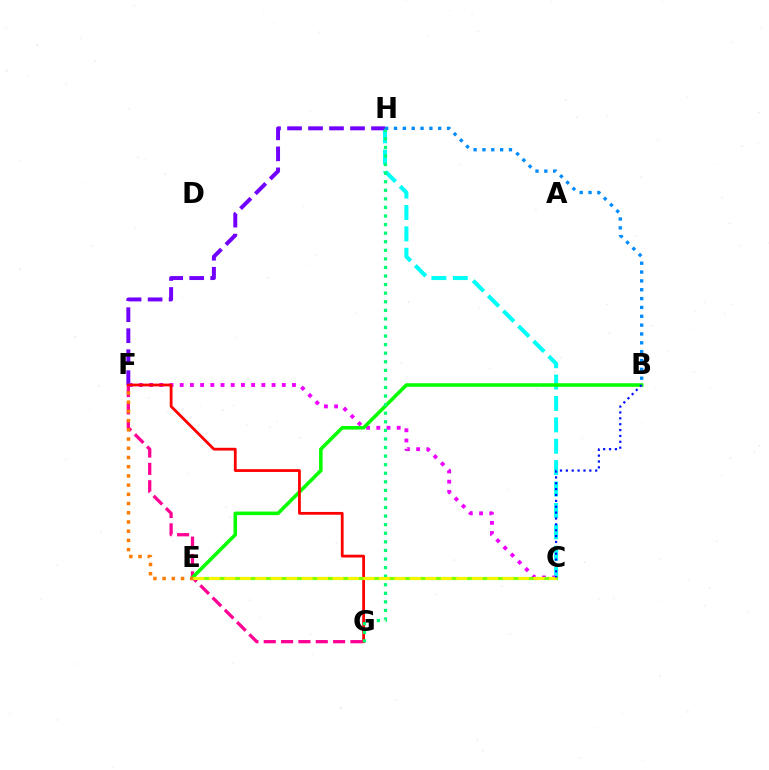{('F', 'G'): [{'color': '#ff0094', 'line_style': 'dashed', 'thickness': 2.36}, {'color': '#ff0000', 'line_style': 'solid', 'thickness': 2.0}], ('C', 'H'): [{'color': '#00fff6', 'line_style': 'dashed', 'thickness': 2.91}], ('C', 'F'): [{'color': '#ee00ff', 'line_style': 'dotted', 'thickness': 2.77}], ('B', 'E'): [{'color': '#08ff00', 'line_style': 'solid', 'thickness': 2.56}], ('F', 'H'): [{'color': '#7200ff', 'line_style': 'dashed', 'thickness': 2.85}], ('G', 'H'): [{'color': '#00ff74', 'line_style': 'dotted', 'thickness': 2.33}], ('C', 'E'): [{'color': '#84ff00', 'line_style': 'solid', 'thickness': 2.28}, {'color': '#fcf500', 'line_style': 'dashed', 'thickness': 2.1}], ('E', 'F'): [{'color': '#ff7c00', 'line_style': 'dotted', 'thickness': 2.5}], ('B', 'H'): [{'color': '#008cff', 'line_style': 'dotted', 'thickness': 2.4}], ('B', 'C'): [{'color': '#0010ff', 'line_style': 'dotted', 'thickness': 1.59}]}